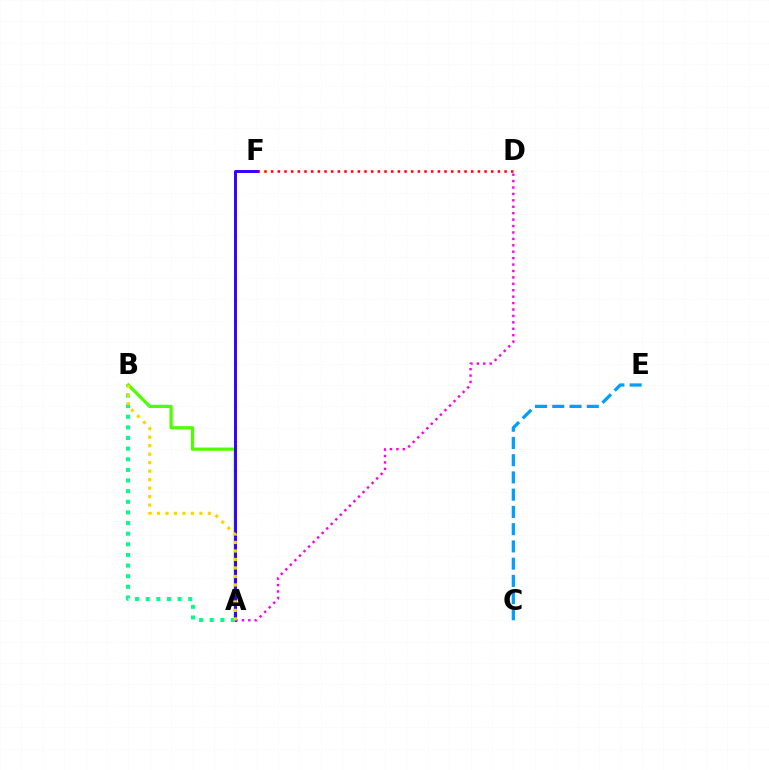{('D', 'F'): [{'color': '#ff0000', 'line_style': 'dotted', 'thickness': 1.81}], ('A', 'B'): [{'color': '#4fff00', 'line_style': 'solid', 'thickness': 2.34}, {'color': '#00ff86', 'line_style': 'dotted', 'thickness': 2.89}, {'color': '#ffd500', 'line_style': 'dotted', 'thickness': 2.31}], ('A', 'F'): [{'color': '#3700ff', 'line_style': 'solid', 'thickness': 2.12}], ('C', 'E'): [{'color': '#009eff', 'line_style': 'dashed', 'thickness': 2.34}], ('A', 'D'): [{'color': '#ff00ed', 'line_style': 'dotted', 'thickness': 1.74}]}